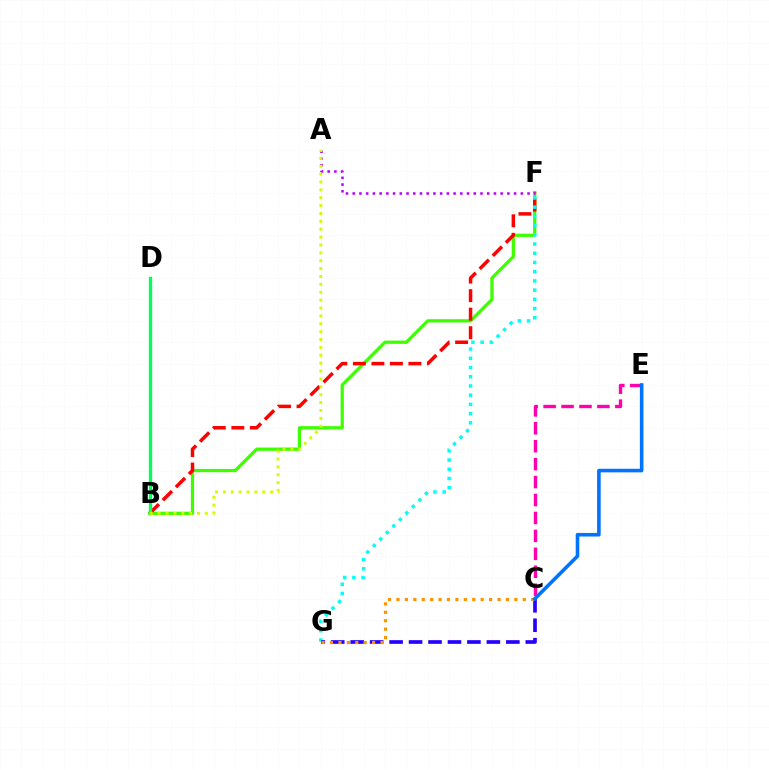{('B', 'F'): [{'color': '#3dff00', 'line_style': 'solid', 'thickness': 2.33}, {'color': '#ff0000', 'line_style': 'dashed', 'thickness': 2.52}], ('C', 'E'): [{'color': '#ff00ac', 'line_style': 'dashed', 'thickness': 2.44}, {'color': '#0074ff', 'line_style': 'solid', 'thickness': 2.58}], ('F', 'G'): [{'color': '#00fff6', 'line_style': 'dotted', 'thickness': 2.5}], ('C', 'G'): [{'color': '#2500ff', 'line_style': 'dashed', 'thickness': 2.64}, {'color': '#ff9400', 'line_style': 'dotted', 'thickness': 2.29}], ('B', 'D'): [{'color': '#00ff5c', 'line_style': 'solid', 'thickness': 2.4}], ('A', 'F'): [{'color': '#b900ff', 'line_style': 'dotted', 'thickness': 1.83}], ('A', 'B'): [{'color': '#d1ff00', 'line_style': 'dotted', 'thickness': 2.14}]}